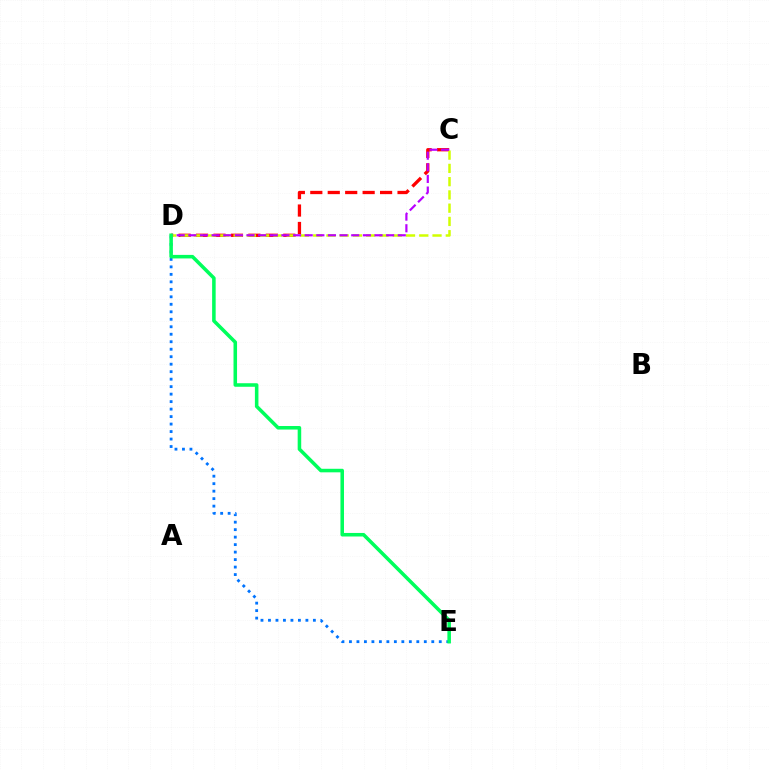{('D', 'E'): [{'color': '#0074ff', 'line_style': 'dotted', 'thickness': 2.03}, {'color': '#00ff5c', 'line_style': 'solid', 'thickness': 2.55}], ('C', 'D'): [{'color': '#ff0000', 'line_style': 'dashed', 'thickness': 2.37}, {'color': '#d1ff00', 'line_style': 'dashed', 'thickness': 1.8}, {'color': '#b900ff', 'line_style': 'dashed', 'thickness': 1.58}]}